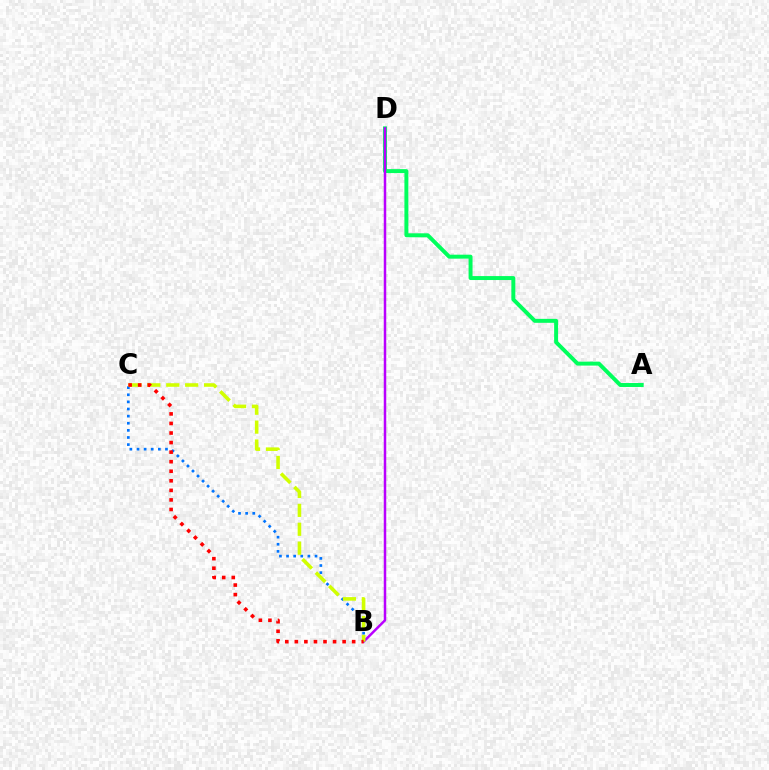{('A', 'D'): [{'color': '#00ff5c', 'line_style': 'solid', 'thickness': 2.85}], ('B', 'D'): [{'color': '#b900ff', 'line_style': 'solid', 'thickness': 1.79}], ('B', 'C'): [{'color': '#0074ff', 'line_style': 'dotted', 'thickness': 1.93}, {'color': '#d1ff00', 'line_style': 'dashed', 'thickness': 2.57}, {'color': '#ff0000', 'line_style': 'dotted', 'thickness': 2.6}]}